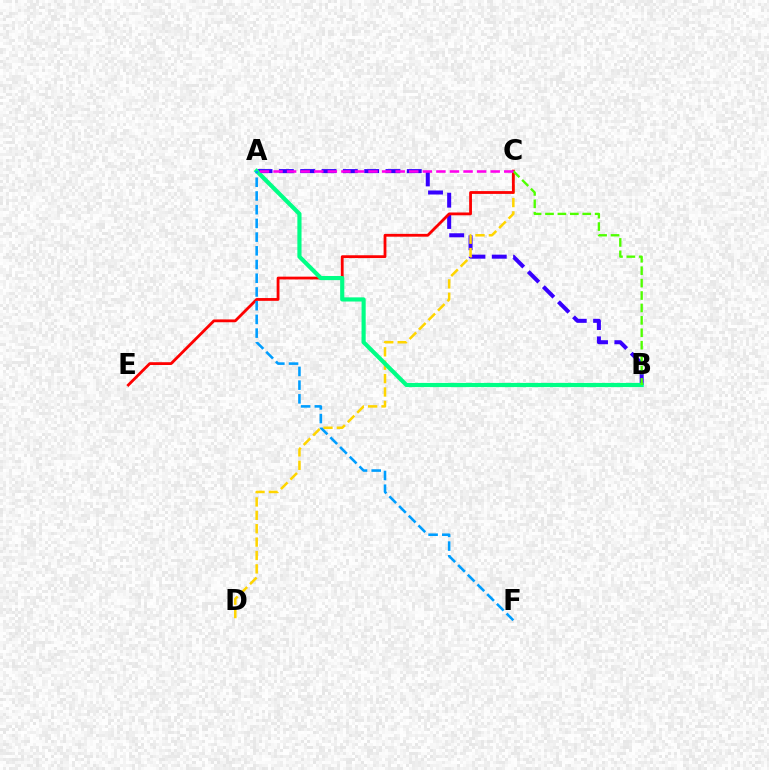{('A', 'B'): [{'color': '#3700ff', 'line_style': 'dashed', 'thickness': 2.9}, {'color': '#00ff86', 'line_style': 'solid', 'thickness': 2.99}], ('C', 'D'): [{'color': '#ffd500', 'line_style': 'dashed', 'thickness': 1.82}], ('C', 'E'): [{'color': '#ff0000', 'line_style': 'solid', 'thickness': 2.02}], ('B', 'C'): [{'color': '#4fff00', 'line_style': 'dashed', 'thickness': 1.69}], ('A', 'C'): [{'color': '#ff00ed', 'line_style': 'dashed', 'thickness': 1.84}], ('A', 'F'): [{'color': '#009eff', 'line_style': 'dashed', 'thickness': 1.86}]}